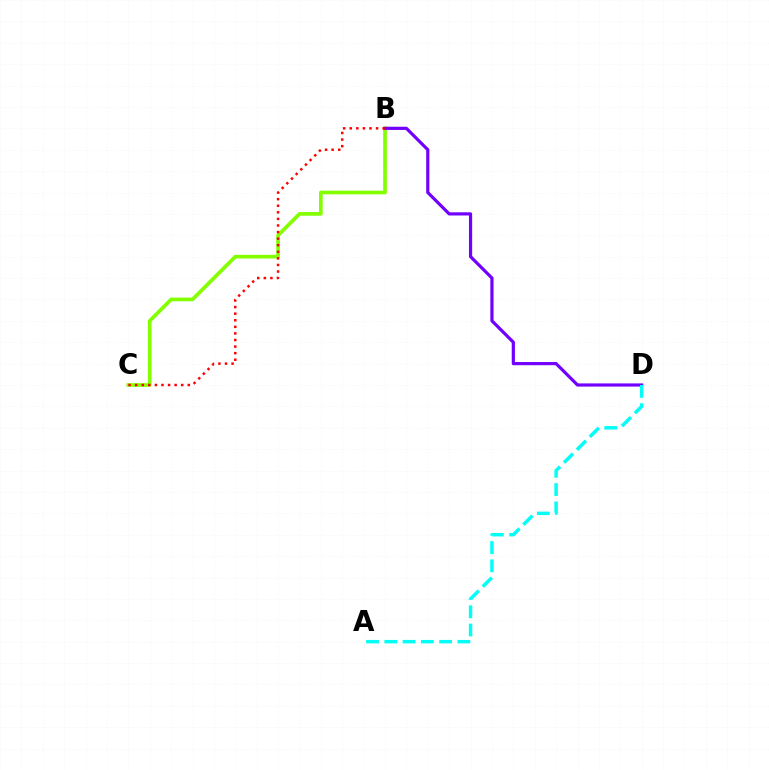{('B', 'C'): [{'color': '#84ff00', 'line_style': 'solid', 'thickness': 2.66}, {'color': '#ff0000', 'line_style': 'dotted', 'thickness': 1.79}], ('B', 'D'): [{'color': '#7200ff', 'line_style': 'solid', 'thickness': 2.3}], ('A', 'D'): [{'color': '#00fff6', 'line_style': 'dashed', 'thickness': 2.48}]}